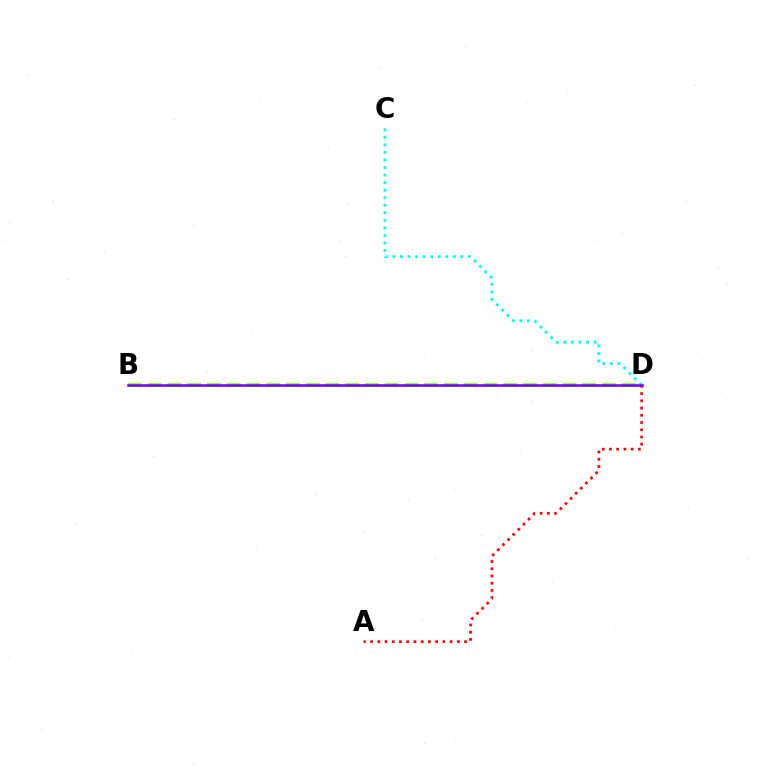{('C', 'D'): [{'color': '#00fff6', 'line_style': 'dotted', 'thickness': 2.05}], ('A', 'D'): [{'color': '#ff0000', 'line_style': 'dotted', 'thickness': 1.96}], ('B', 'D'): [{'color': '#84ff00', 'line_style': 'dashed', 'thickness': 2.68}, {'color': '#7200ff', 'line_style': 'solid', 'thickness': 1.83}]}